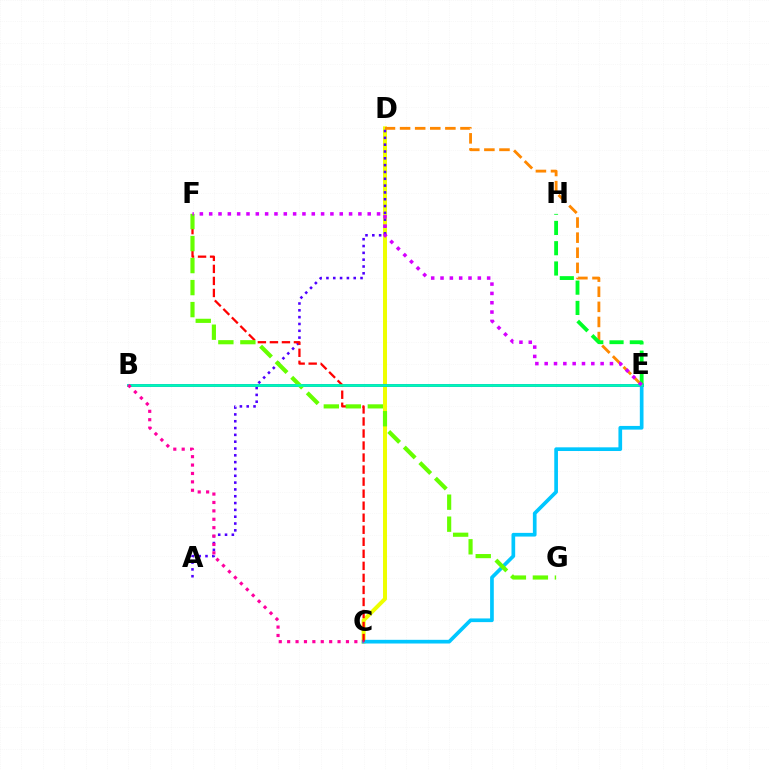{('C', 'D'): [{'color': '#eeff00', 'line_style': 'solid', 'thickness': 2.86}], ('D', 'E'): [{'color': '#ff8800', 'line_style': 'dashed', 'thickness': 2.05}], ('A', 'D'): [{'color': '#4f00ff', 'line_style': 'dotted', 'thickness': 1.85}], ('C', 'E'): [{'color': '#00c7ff', 'line_style': 'solid', 'thickness': 2.65}], ('B', 'E'): [{'color': '#003fff', 'line_style': 'solid', 'thickness': 1.81}, {'color': '#00ffaf', 'line_style': 'solid', 'thickness': 1.84}], ('E', 'H'): [{'color': '#00ff27', 'line_style': 'dashed', 'thickness': 2.75}], ('C', 'F'): [{'color': '#ff0000', 'line_style': 'dashed', 'thickness': 1.63}], ('F', 'G'): [{'color': '#66ff00', 'line_style': 'dashed', 'thickness': 2.99}], ('B', 'C'): [{'color': '#ff00a0', 'line_style': 'dotted', 'thickness': 2.28}], ('E', 'F'): [{'color': '#d600ff', 'line_style': 'dotted', 'thickness': 2.53}]}